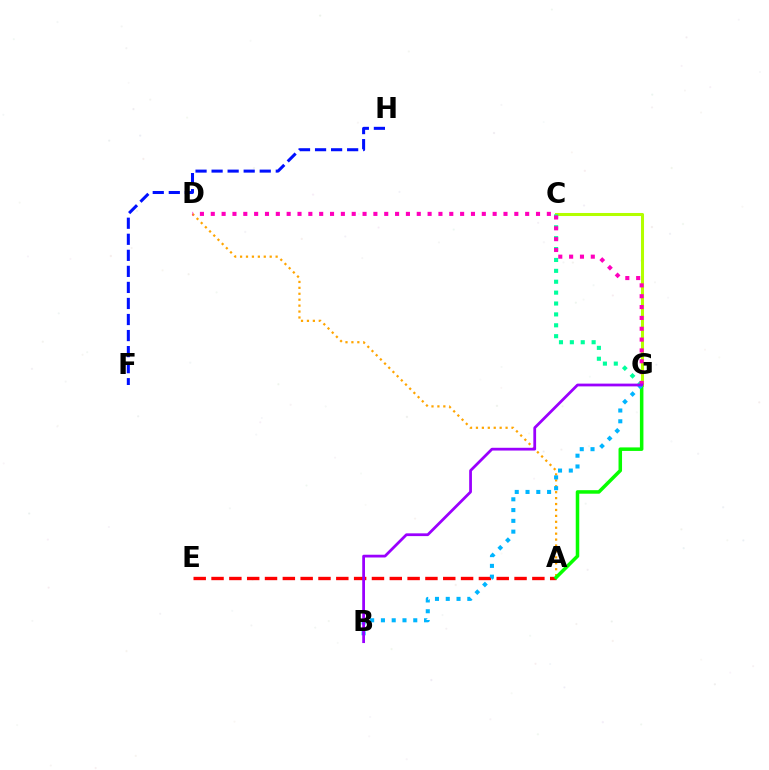{('A', 'E'): [{'color': '#ff0000', 'line_style': 'dashed', 'thickness': 2.42}], ('A', 'D'): [{'color': '#ffa500', 'line_style': 'dotted', 'thickness': 1.61}], ('C', 'G'): [{'color': '#b3ff00', 'line_style': 'solid', 'thickness': 2.19}, {'color': '#00ff9d', 'line_style': 'dotted', 'thickness': 2.96}], ('A', 'G'): [{'color': '#08ff00', 'line_style': 'solid', 'thickness': 2.53}], ('B', 'G'): [{'color': '#00b5ff', 'line_style': 'dotted', 'thickness': 2.93}, {'color': '#9b00ff', 'line_style': 'solid', 'thickness': 1.99}], ('F', 'H'): [{'color': '#0010ff', 'line_style': 'dashed', 'thickness': 2.18}], ('D', 'G'): [{'color': '#ff00bd', 'line_style': 'dotted', 'thickness': 2.95}]}